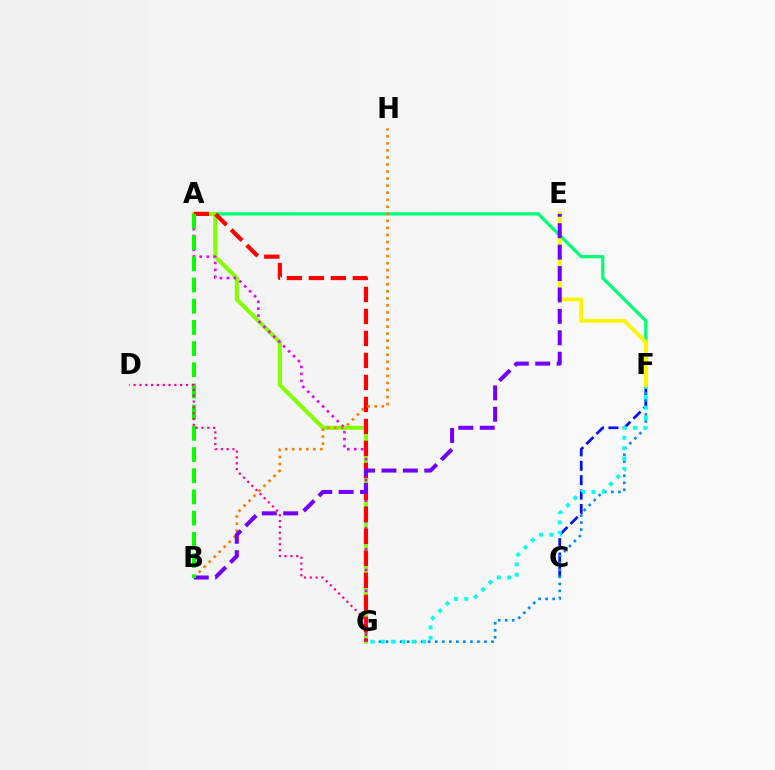{('C', 'F'): [{'color': '#0010ff', 'line_style': 'dashed', 'thickness': 1.96}], ('A', 'F'): [{'color': '#00ff74', 'line_style': 'solid', 'thickness': 2.34}], ('F', 'G'): [{'color': '#008cff', 'line_style': 'dotted', 'thickness': 1.91}, {'color': '#00fff6', 'line_style': 'dotted', 'thickness': 2.81}], ('A', 'G'): [{'color': '#84ff00', 'line_style': 'solid', 'thickness': 2.92}, {'color': '#ee00ff', 'line_style': 'dotted', 'thickness': 1.88}, {'color': '#ff0000', 'line_style': 'dashed', 'thickness': 2.99}], ('B', 'H'): [{'color': '#ff7c00', 'line_style': 'dotted', 'thickness': 1.91}], ('E', 'F'): [{'color': '#fcf500', 'line_style': 'solid', 'thickness': 2.73}], ('B', 'E'): [{'color': '#7200ff', 'line_style': 'dashed', 'thickness': 2.91}], ('A', 'B'): [{'color': '#08ff00', 'line_style': 'dashed', 'thickness': 2.88}], ('D', 'G'): [{'color': '#ff0094', 'line_style': 'dotted', 'thickness': 1.58}]}